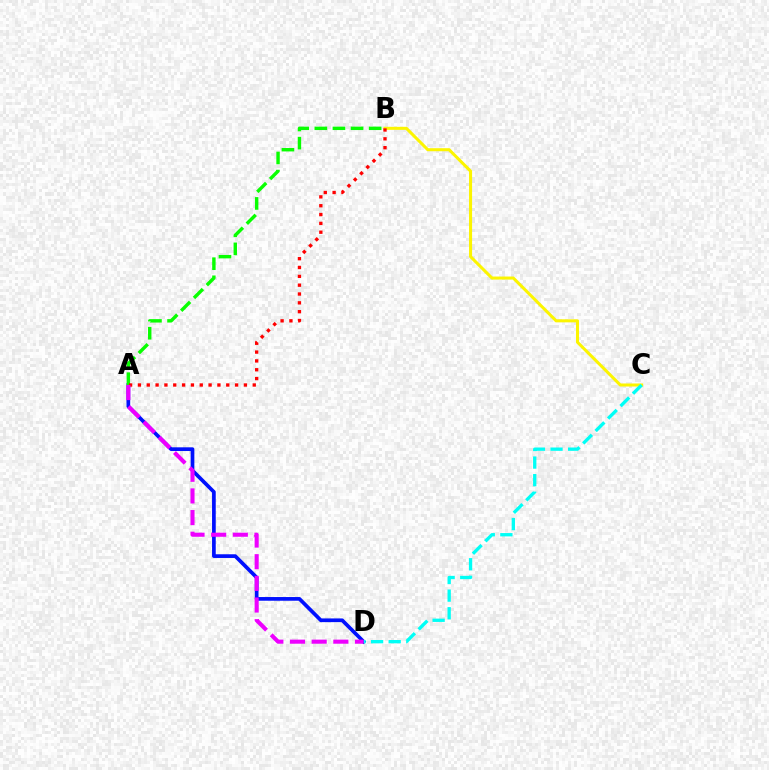{('A', 'D'): [{'color': '#0010ff', 'line_style': 'solid', 'thickness': 2.67}, {'color': '#ee00ff', 'line_style': 'dashed', 'thickness': 2.94}], ('B', 'C'): [{'color': '#fcf500', 'line_style': 'solid', 'thickness': 2.19}], ('C', 'D'): [{'color': '#00fff6', 'line_style': 'dashed', 'thickness': 2.39}], ('A', 'B'): [{'color': '#08ff00', 'line_style': 'dashed', 'thickness': 2.46}, {'color': '#ff0000', 'line_style': 'dotted', 'thickness': 2.4}]}